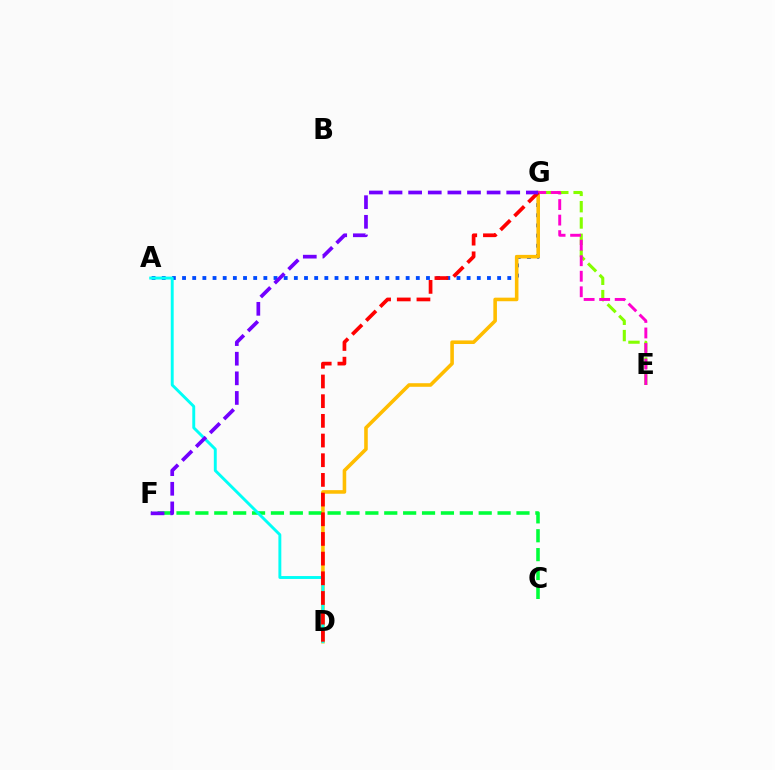{('A', 'G'): [{'color': '#004bff', 'line_style': 'dotted', 'thickness': 2.76}], ('E', 'G'): [{'color': '#84ff00', 'line_style': 'dashed', 'thickness': 2.22}, {'color': '#ff00cf', 'line_style': 'dashed', 'thickness': 2.11}], ('D', 'G'): [{'color': '#ffbd00', 'line_style': 'solid', 'thickness': 2.58}, {'color': '#ff0000', 'line_style': 'dashed', 'thickness': 2.67}], ('C', 'F'): [{'color': '#00ff39', 'line_style': 'dashed', 'thickness': 2.57}], ('A', 'D'): [{'color': '#00fff6', 'line_style': 'solid', 'thickness': 2.1}], ('F', 'G'): [{'color': '#7200ff', 'line_style': 'dashed', 'thickness': 2.67}]}